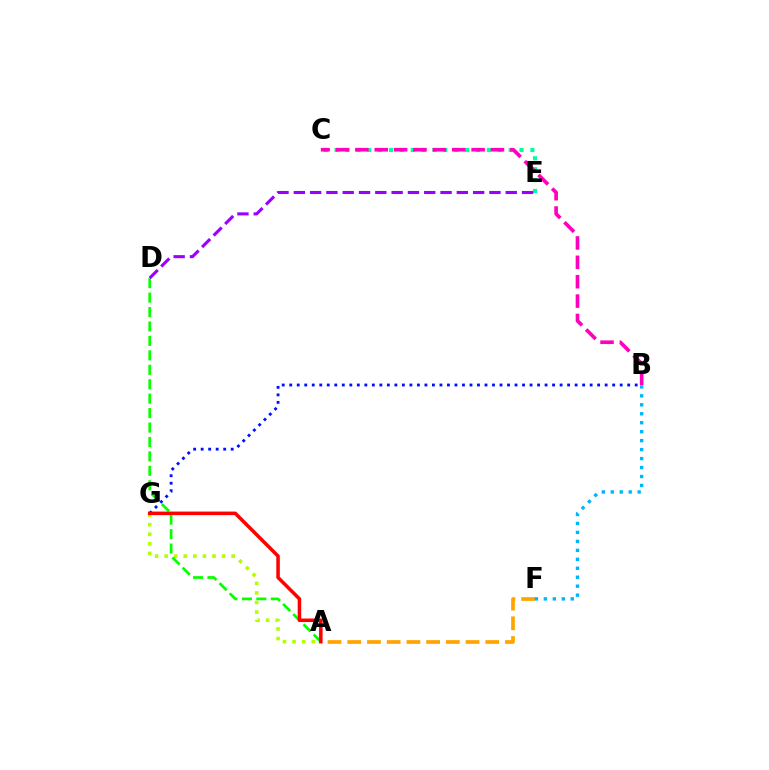{('C', 'E'): [{'color': '#00ff9d', 'line_style': 'dotted', 'thickness': 2.96}], ('A', 'F'): [{'color': '#ffa500', 'line_style': 'dashed', 'thickness': 2.68}], ('B', 'F'): [{'color': '#00b5ff', 'line_style': 'dotted', 'thickness': 2.44}], ('B', 'C'): [{'color': '#ff00bd', 'line_style': 'dashed', 'thickness': 2.63}], ('B', 'G'): [{'color': '#0010ff', 'line_style': 'dotted', 'thickness': 2.04}], ('A', 'G'): [{'color': '#b3ff00', 'line_style': 'dotted', 'thickness': 2.6}, {'color': '#ff0000', 'line_style': 'solid', 'thickness': 2.53}], ('A', 'D'): [{'color': '#08ff00', 'line_style': 'dashed', 'thickness': 1.96}], ('D', 'E'): [{'color': '#9b00ff', 'line_style': 'dashed', 'thickness': 2.21}]}